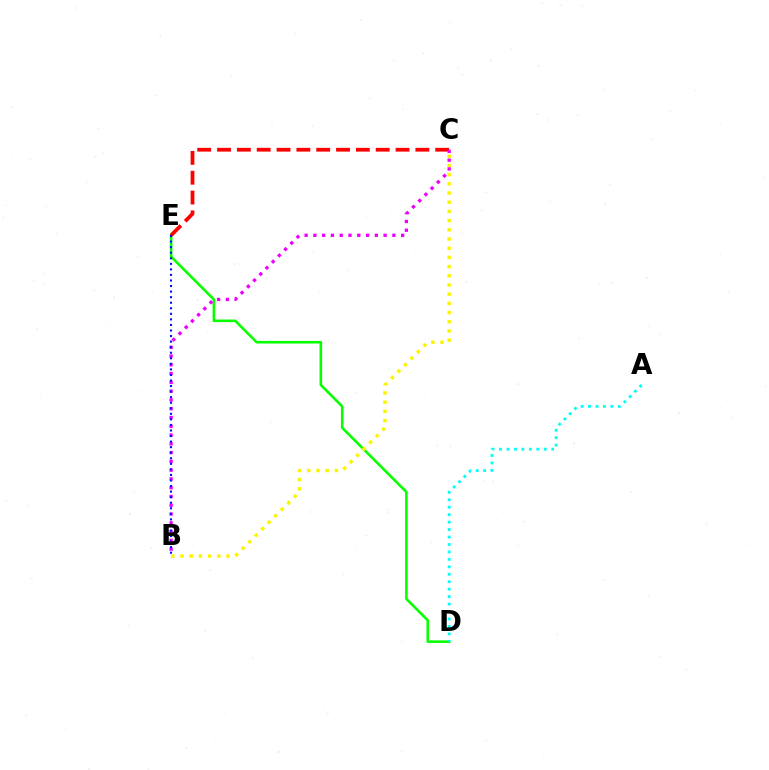{('D', 'E'): [{'color': '#08ff00', 'line_style': 'solid', 'thickness': 1.87}], ('C', 'E'): [{'color': '#ff0000', 'line_style': 'dashed', 'thickness': 2.69}], ('B', 'C'): [{'color': '#fcf500', 'line_style': 'dotted', 'thickness': 2.5}, {'color': '#ee00ff', 'line_style': 'dotted', 'thickness': 2.39}], ('A', 'D'): [{'color': '#00fff6', 'line_style': 'dotted', 'thickness': 2.02}], ('B', 'E'): [{'color': '#0010ff', 'line_style': 'dotted', 'thickness': 1.51}]}